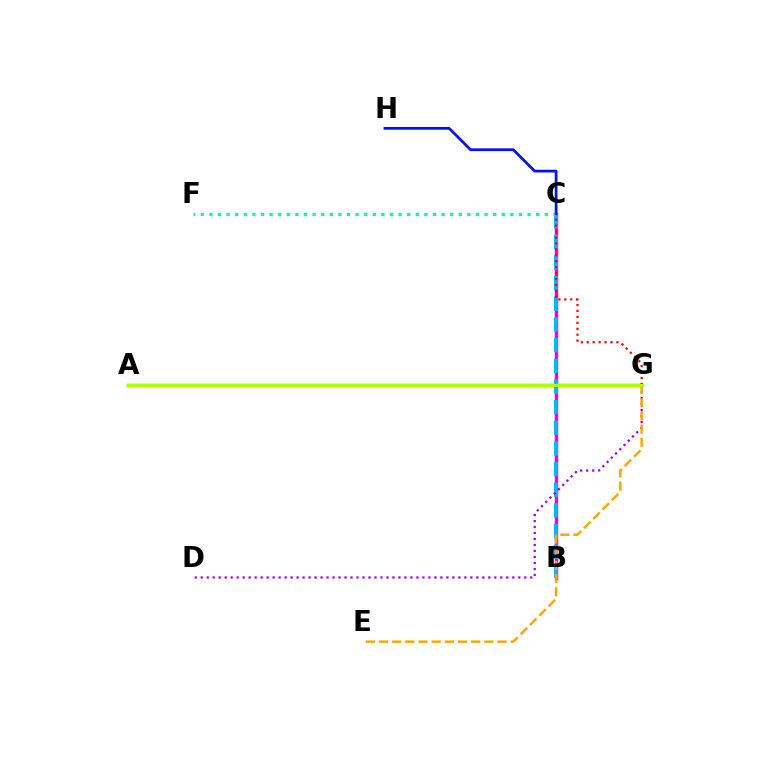{('A', 'G'): [{'color': '#08ff00', 'line_style': 'solid', 'thickness': 2.47}, {'color': '#b3ff00', 'line_style': 'solid', 'thickness': 2.23}], ('B', 'C'): [{'color': '#ff00bd', 'line_style': 'solid', 'thickness': 2.46}, {'color': '#00b5ff', 'line_style': 'dashed', 'thickness': 2.81}], ('C', 'G'): [{'color': '#ff0000', 'line_style': 'dotted', 'thickness': 1.61}], ('D', 'G'): [{'color': '#9b00ff', 'line_style': 'dotted', 'thickness': 1.63}], ('C', 'F'): [{'color': '#00ff9d', 'line_style': 'dotted', 'thickness': 2.34}], ('E', 'G'): [{'color': '#ffa500', 'line_style': 'dashed', 'thickness': 1.79}], ('C', 'H'): [{'color': '#0010ff', 'line_style': 'solid', 'thickness': 1.97}]}